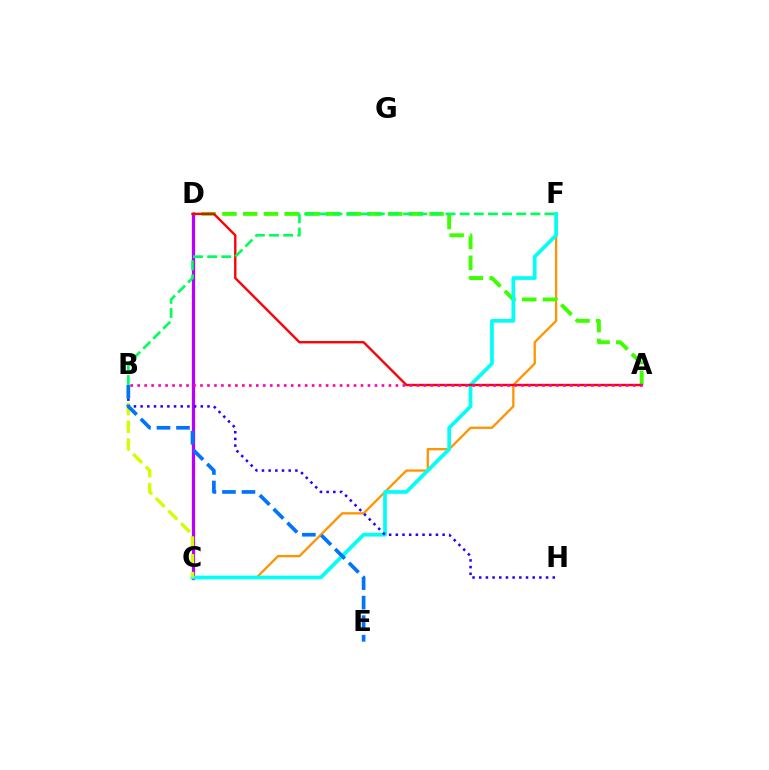{('C', 'F'): [{'color': '#ff9400', 'line_style': 'solid', 'thickness': 1.66}, {'color': '#00fff6', 'line_style': 'solid', 'thickness': 2.67}], ('A', 'D'): [{'color': '#3dff00', 'line_style': 'dashed', 'thickness': 2.81}, {'color': '#ff0000', 'line_style': 'solid', 'thickness': 1.7}], ('C', 'D'): [{'color': '#b900ff', 'line_style': 'solid', 'thickness': 2.33}], ('B', 'F'): [{'color': '#00ff5c', 'line_style': 'dashed', 'thickness': 1.92}], ('A', 'B'): [{'color': '#ff00ac', 'line_style': 'dotted', 'thickness': 1.9}], ('B', 'C'): [{'color': '#d1ff00', 'line_style': 'dashed', 'thickness': 2.42}], ('B', 'H'): [{'color': '#2500ff', 'line_style': 'dotted', 'thickness': 1.82}], ('B', 'E'): [{'color': '#0074ff', 'line_style': 'dashed', 'thickness': 2.65}]}